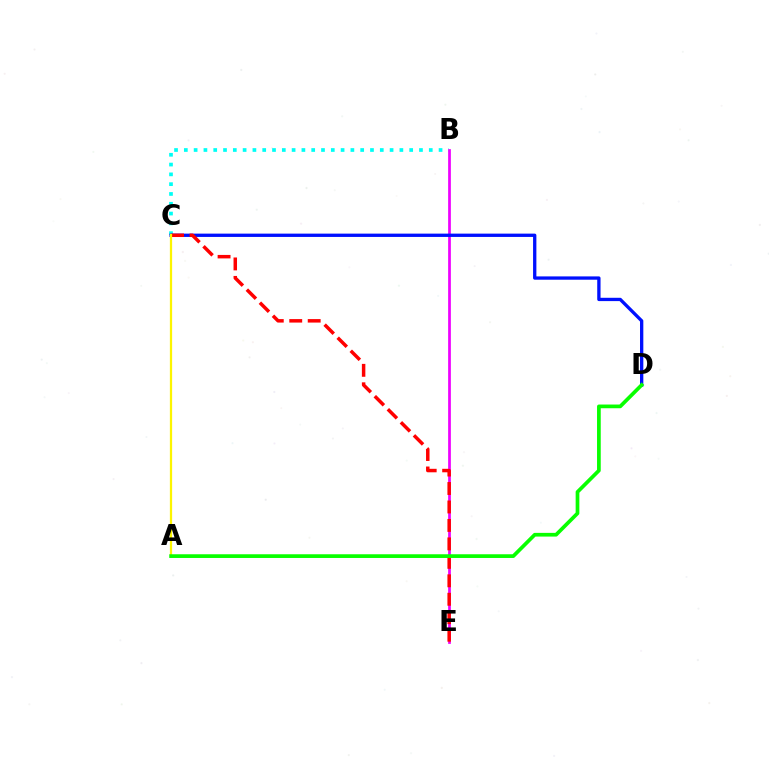{('B', 'C'): [{'color': '#00fff6', 'line_style': 'dotted', 'thickness': 2.66}], ('B', 'E'): [{'color': '#ee00ff', 'line_style': 'solid', 'thickness': 1.97}], ('C', 'D'): [{'color': '#0010ff', 'line_style': 'solid', 'thickness': 2.38}], ('C', 'E'): [{'color': '#ff0000', 'line_style': 'dashed', 'thickness': 2.51}], ('A', 'C'): [{'color': '#fcf500', 'line_style': 'solid', 'thickness': 1.61}], ('A', 'D'): [{'color': '#08ff00', 'line_style': 'solid', 'thickness': 2.67}]}